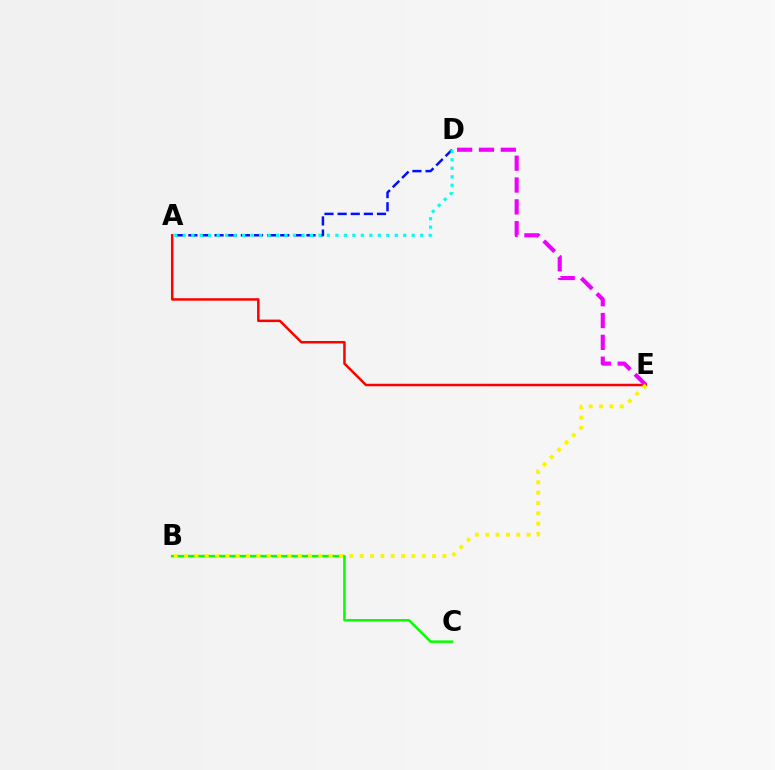{('A', 'E'): [{'color': '#ff0000', 'line_style': 'solid', 'thickness': 1.79}], ('D', 'E'): [{'color': '#ee00ff', 'line_style': 'dashed', 'thickness': 2.97}], ('A', 'D'): [{'color': '#0010ff', 'line_style': 'dashed', 'thickness': 1.78}, {'color': '#00fff6', 'line_style': 'dotted', 'thickness': 2.3}], ('B', 'C'): [{'color': '#08ff00', 'line_style': 'solid', 'thickness': 1.82}], ('B', 'E'): [{'color': '#fcf500', 'line_style': 'dotted', 'thickness': 2.81}]}